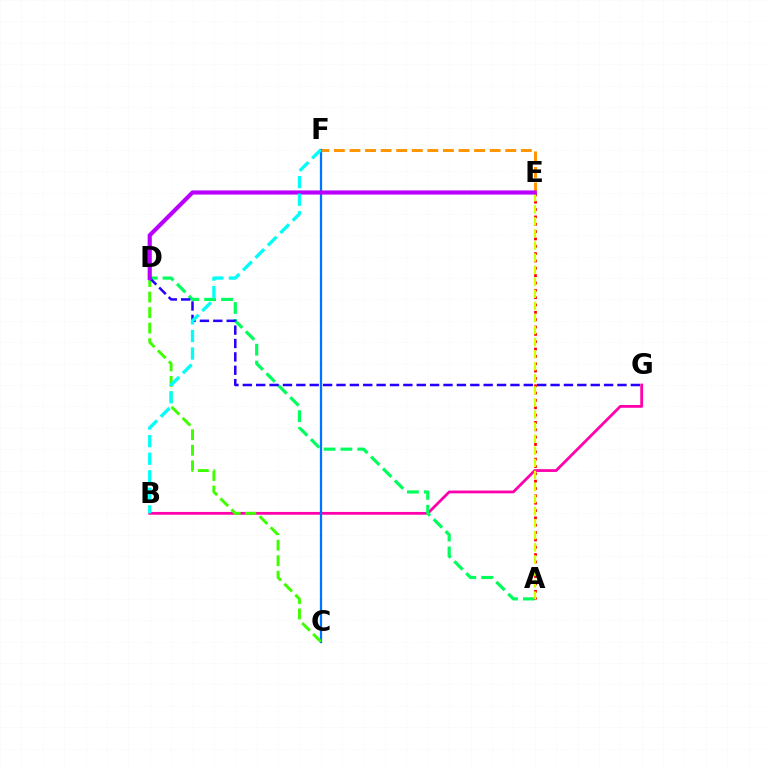{('E', 'F'): [{'color': '#ff9400', 'line_style': 'dashed', 'thickness': 2.12}], ('B', 'G'): [{'color': '#ff00ac', 'line_style': 'solid', 'thickness': 2.01}], ('C', 'F'): [{'color': '#0074ff', 'line_style': 'solid', 'thickness': 1.63}], ('A', 'D'): [{'color': '#00ff5c', 'line_style': 'dashed', 'thickness': 2.29}], ('A', 'E'): [{'color': '#ff0000', 'line_style': 'dotted', 'thickness': 1.99}, {'color': '#d1ff00', 'line_style': 'dashed', 'thickness': 1.64}], ('C', 'D'): [{'color': '#3dff00', 'line_style': 'dashed', 'thickness': 2.11}], ('D', 'G'): [{'color': '#2500ff', 'line_style': 'dashed', 'thickness': 1.82}], ('D', 'E'): [{'color': '#b900ff', 'line_style': 'solid', 'thickness': 2.99}], ('B', 'F'): [{'color': '#00fff6', 'line_style': 'dashed', 'thickness': 2.39}]}